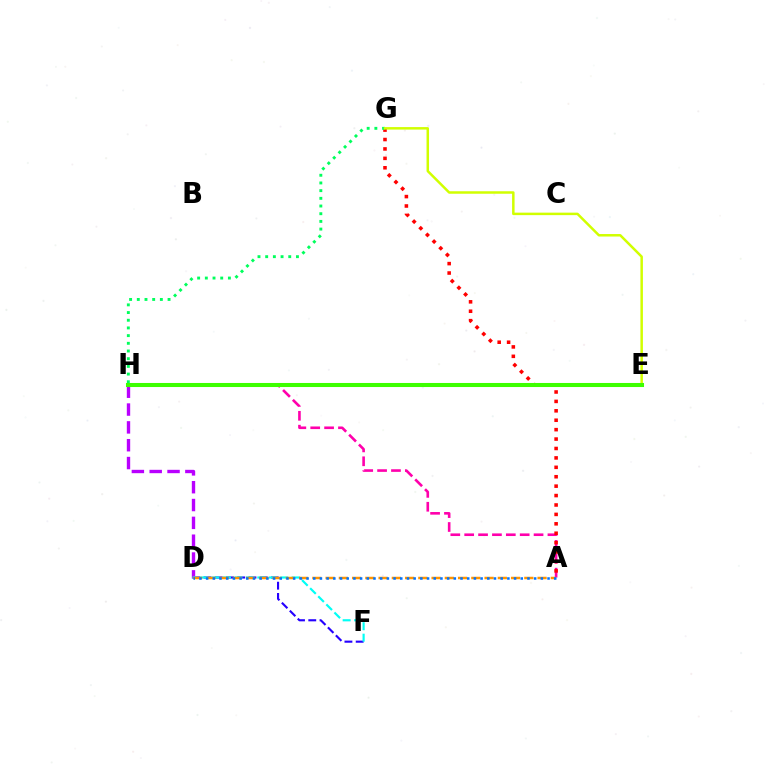{('D', 'F'): [{'color': '#2500ff', 'line_style': 'dashed', 'thickness': 1.53}, {'color': '#00fff6', 'line_style': 'dashed', 'thickness': 1.56}], ('A', 'H'): [{'color': '#ff00ac', 'line_style': 'dashed', 'thickness': 1.88}], ('A', 'G'): [{'color': '#ff0000', 'line_style': 'dotted', 'thickness': 2.56}], ('D', 'H'): [{'color': '#b900ff', 'line_style': 'dashed', 'thickness': 2.42}], ('G', 'H'): [{'color': '#00ff5c', 'line_style': 'dotted', 'thickness': 2.09}], ('A', 'D'): [{'color': '#ff9400', 'line_style': 'dashed', 'thickness': 1.8}, {'color': '#0074ff', 'line_style': 'dotted', 'thickness': 1.82}], ('E', 'G'): [{'color': '#d1ff00', 'line_style': 'solid', 'thickness': 1.79}], ('E', 'H'): [{'color': '#3dff00', 'line_style': 'solid', 'thickness': 2.92}]}